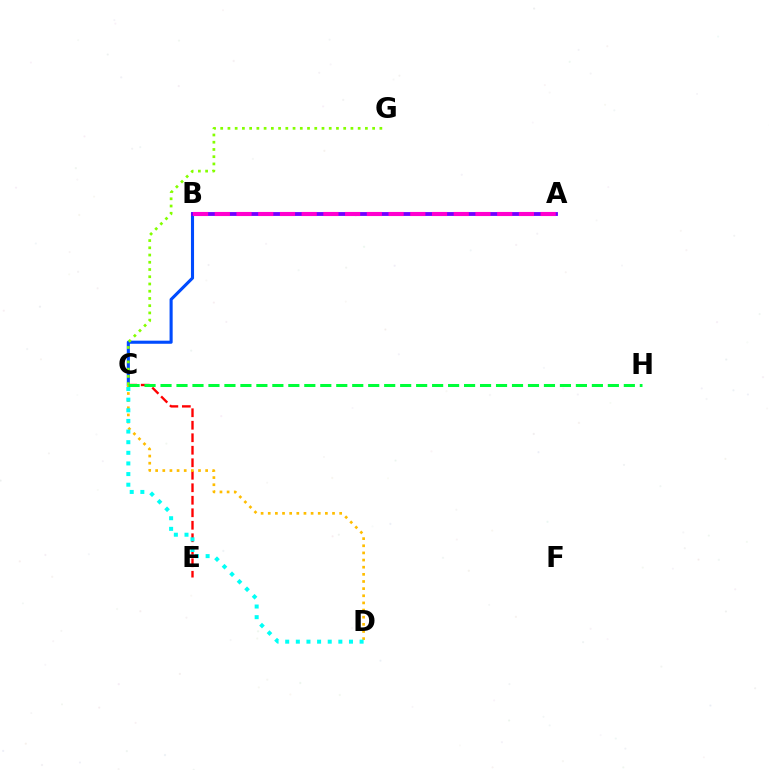{('B', 'C'): [{'color': '#004bff', 'line_style': 'solid', 'thickness': 2.23}], ('A', 'B'): [{'color': '#7200ff', 'line_style': 'solid', 'thickness': 2.77}, {'color': '#ff00cf', 'line_style': 'dashed', 'thickness': 2.95}], ('C', 'E'): [{'color': '#ff0000', 'line_style': 'dashed', 'thickness': 1.7}], ('C', 'D'): [{'color': '#ffbd00', 'line_style': 'dotted', 'thickness': 1.94}, {'color': '#00fff6', 'line_style': 'dotted', 'thickness': 2.89}], ('C', 'G'): [{'color': '#84ff00', 'line_style': 'dotted', 'thickness': 1.97}], ('C', 'H'): [{'color': '#00ff39', 'line_style': 'dashed', 'thickness': 2.17}]}